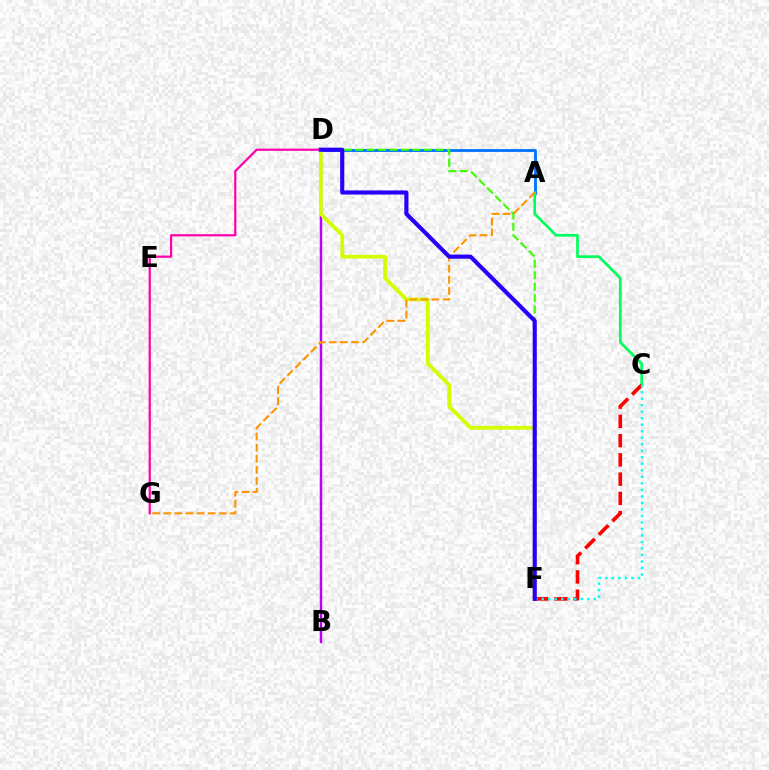{('B', 'D'): [{'color': '#b900ff', 'line_style': 'solid', 'thickness': 1.77}], ('A', 'D'): [{'color': '#0074ff', 'line_style': 'solid', 'thickness': 2.05}], ('A', 'C'): [{'color': '#00ff5c', 'line_style': 'solid', 'thickness': 1.95}], ('D', 'F'): [{'color': '#d1ff00', 'line_style': 'solid', 'thickness': 2.72}, {'color': '#3dff00', 'line_style': 'dashed', 'thickness': 1.56}, {'color': '#2500ff', 'line_style': 'solid', 'thickness': 2.96}], ('C', 'F'): [{'color': '#ff0000', 'line_style': 'dashed', 'thickness': 2.62}, {'color': '#00fff6', 'line_style': 'dotted', 'thickness': 1.77}], ('D', 'G'): [{'color': '#ff00ac', 'line_style': 'solid', 'thickness': 1.59}], ('A', 'G'): [{'color': '#ff9400', 'line_style': 'dashed', 'thickness': 1.5}]}